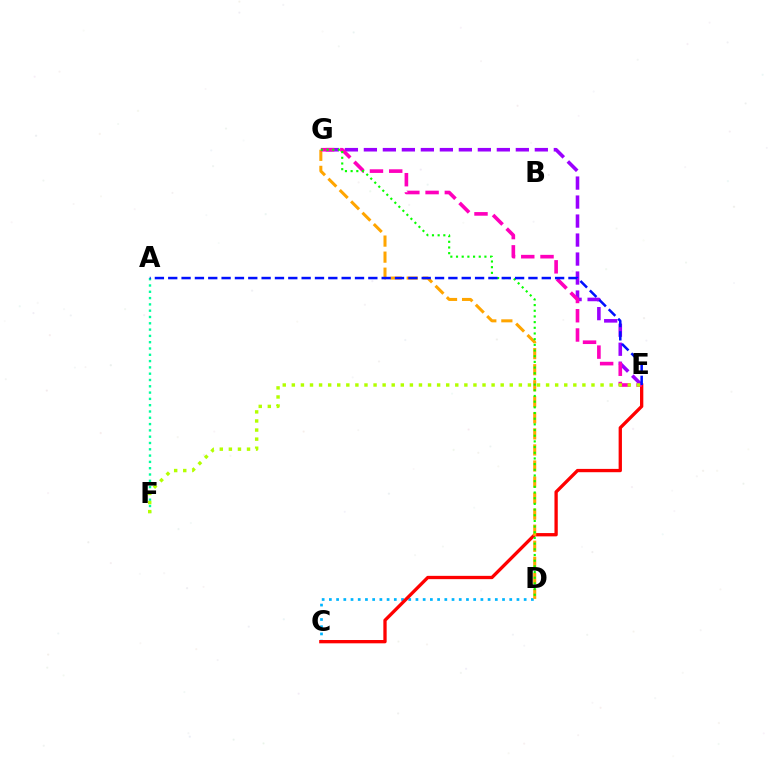{('C', 'D'): [{'color': '#00b5ff', 'line_style': 'dotted', 'thickness': 1.96}], ('A', 'F'): [{'color': '#00ff9d', 'line_style': 'dotted', 'thickness': 1.71}], ('C', 'E'): [{'color': '#ff0000', 'line_style': 'solid', 'thickness': 2.38}], ('E', 'G'): [{'color': '#9b00ff', 'line_style': 'dashed', 'thickness': 2.58}, {'color': '#ff00bd', 'line_style': 'dashed', 'thickness': 2.62}], ('D', 'G'): [{'color': '#ffa500', 'line_style': 'dashed', 'thickness': 2.18}, {'color': '#08ff00', 'line_style': 'dotted', 'thickness': 1.54}], ('A', 'E'): [{'color': '#0010ff', 'line_style': 'dashed', 'thickness': 1.81}], ('E', 'F'): [{'color': '#b3ff00', 'line_style': 'dotted', 'thickness': 2.47}]}